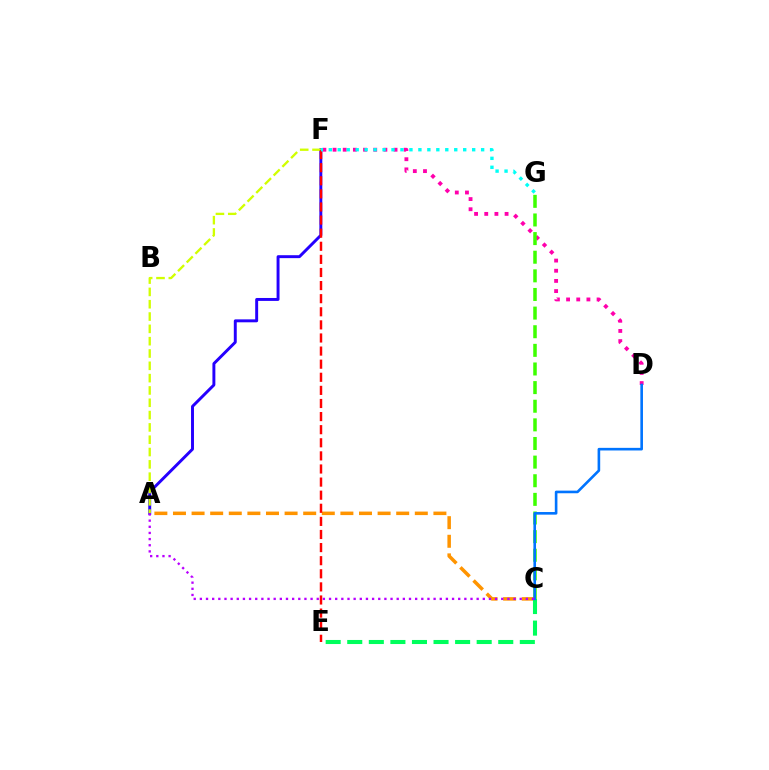{('A', 'F'): [{'color': '#2500ff', 'line_style': 'solid', 'thickness': 2.11}, {'color': '#d1ff00', 'line_style': 'dashed', 'thickness': 1.67}], ('A', 'C'): [{'color': '#ff9400', 'line_style': 'dashed', 'thickness': 2.53}, {'color': '#b900ff', 'line_style': 'dotted', 'thickness': 1.67}], ('E', 'F'): [{'color': '#ff0000', 'line_style': 'dashed', 'thickness': 1.78}], ('C', 'E'): [{'color': '#00ff5c', 'line_style': 'dashed', 'thickness': 2.93}], ('D', 'F'): [{'color': '#ff00ac', 'line_style': 'dotted', 'thickness': 2.76}], ('C', 'G'): [{'color': '#3dff00', 'line_style': 'dashed', 'thickness': 2.53}], ('C', 'D'): [{'color': '#0074ff', 'line_style': 'solid', 'thickness': 1.89}], ('F', 'G'): [{'color': '#00fff6', 'line_style': 'dotted', 'thickness': 2.43}]}